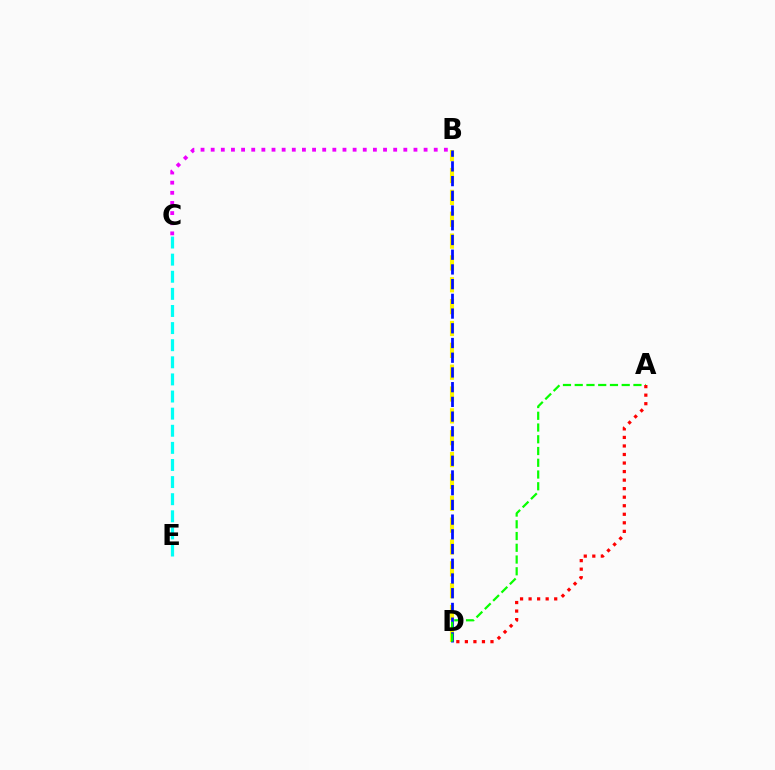{('B', 'D'): [{'color': '#fcf500', 'line_style': 'dashed', 'thickness': 2.97}, {'color': '#0010ff', 'line_style': 'dashed', 'thickness': 2.0}], ('C', 'E'): [{'color': '#00fff6', 'line_style': 'dashed', 'thickness': 2.32}], ('B', 'C'): [{'color': '#ee00ff', 'line_style': 'dotted', 'thickness': 2.75}], ('A', 'D'): [{'color': '#08ff00', 'line_style': 'dashed', 'thickness': 1.6}, {'color': '#ff0000', 'line_style': 'dotted', 'thickness': 2.32}]}